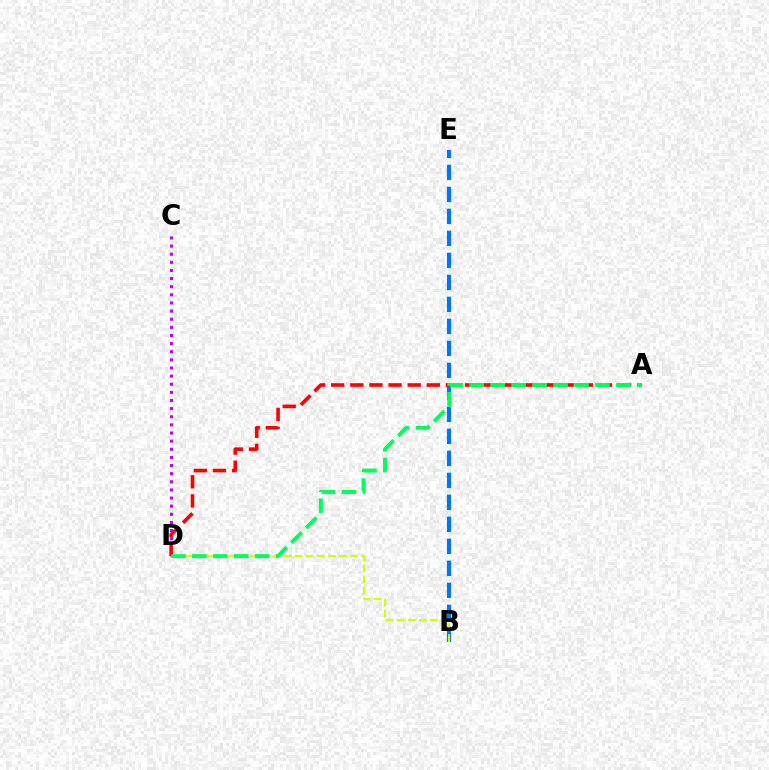{('C', 'D'): [{'color': '#b900ff', 'line_style': 'dotted', 'thickness': 2.21}], ('B', 'E'): [{'color': '#0074ff', 'line_style': 'dashed', 'thickness': 2.99}], ('B', 'D'): [{'color': '#d1ff00', 'line_style': 'dashed', 'thickness': 1.5}], ('A', 'D'): [{'color': '#ff0000', 'line_style': 'dashed', 'thickness': 2.6}, {'color': '#00ff5c', 'line_style': 'dashed', 'thickness': 2.85}]}